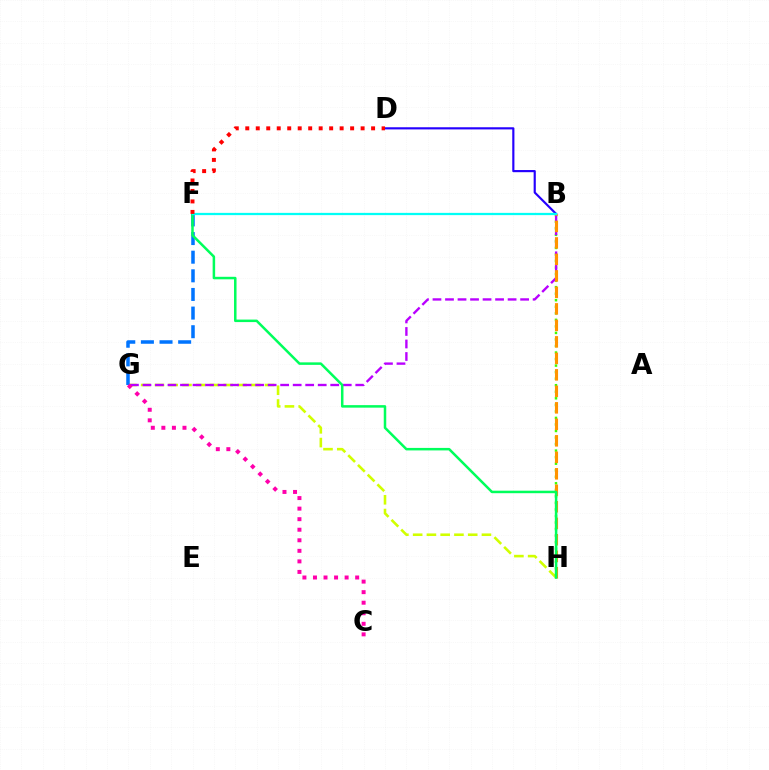{('G', 'H'): [{'color': '#d1ff00', 'line_style': 'dashed', 'thickness': 1.87}], ('B', 'H'): [{'color': '#3dff00', 'line_style': 'dotted', 'thickness': 1.78}, {'color': '#ff9400', 'line_style': 'dashed', 'thickness': 2.24}], ('B', 'G'): [{'color': '#b900ff', 'line_style': 'dashed', 'thickness': 1.7}], ('F', 'G'): [{'color': '#0074ff', 'line_style': 'dashed', 'thickness': 2.53}], ('B', 'D'): [{'color': '#2500ff', 'line_style': 'solid', 'thickness': 1.56}], ('C', 'G'): [{'color': '#ff00ac', 'line_style': 'dotted', 'thickness': 2.87}], ('F', 'H'): [{'color': '#00ff5c', 'line_style': 'solid', 'thickness': 1.81}], ('B', 'F'): [{'color': '#00fff6', 'line_style': 'solid', 'thickness': 1.62}], ('D', 'F'): [{'color': '#ff0000', 'line_style': 'dotted', 'thickness': 2.85}]}